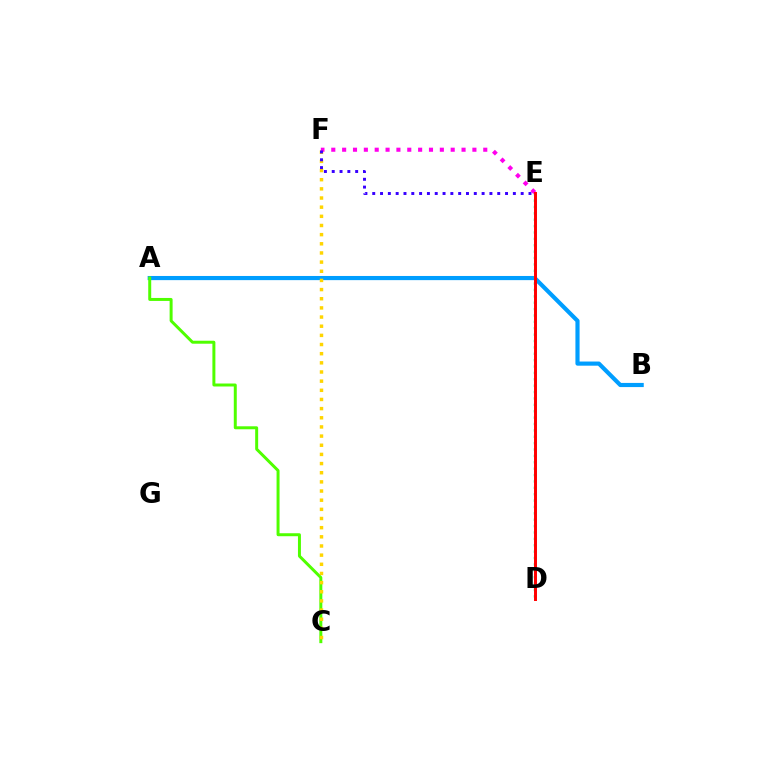{('A', 'B'): [{'color': '#009eff', 'line_style': 'solid', 'thickness': 2.99}], ('D', 'E'): [{'color': '#00ff86', 'line_style': 'dotted', 'thickness': 1.73}, {'color': '#ff0000', 'line_style': 'solid', 'thickness': 2.13}], ('A', 'C'): [{'color': '#4fff00', 'line_style': 'solid', 'thickness': 2.14}], ('C', 'F'): [{'color': '#ffd500', 'line_style': 'dotted', 'thickness': 2.49}], ('E', 'F'): [{'color': '#ff00ed', 'line_style': 'dotted', 'thickness': 2.95}, {'color': '#3700ff', 'line_style': 'dotted', 'thickness': 2.12}]}